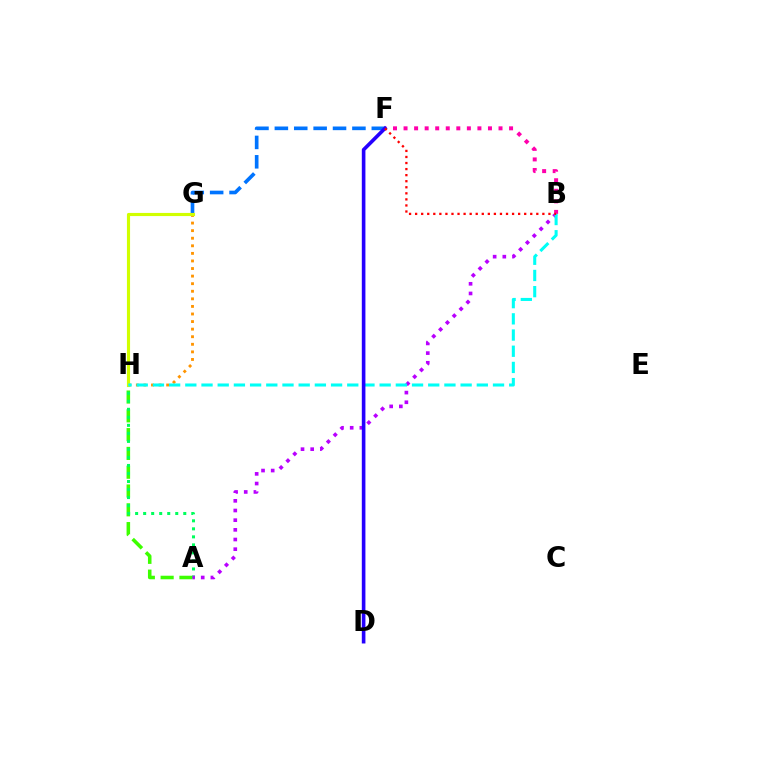{('F', 'G'): [{'color': '#0074ff', 'line_style': 'dashed', 'thickness': 2.63}], ('A', 'H'): [{'color': '#3dff00', 'line_style': 'dashed', 'thickness': 2.55}, {'color': '#00ff5c', 'line_style': 'dotted', 'thickness': 2.18}], ('G', 'H'): [{'color': '#ff9400', 'line_style': 'dotted', 'thickness': 2.06}, {'color': '#d1ff00', 'line_style': 'solid', 'thickness': 2.25}], ('A', 'B'): [{'color': '#b900ff', 'line_style': 'dotted', 'thickness': 2.63}], ('B', 'F'): [{'color': '#ff00ac', 'line_style': 'dotted', 'thickness': 2.87}, {'color': '#ff0000', 'line_style': 'dotted', 'thickness': 1.65}], ('B', 'H'): [{'color': '#00fff6', 'line_style': 'dashed', 'thickness': 2.2}], ('D', 'F'): [{'color': '#2500ff', 'line_style': 'solid', 'thickness': 2.6}]}